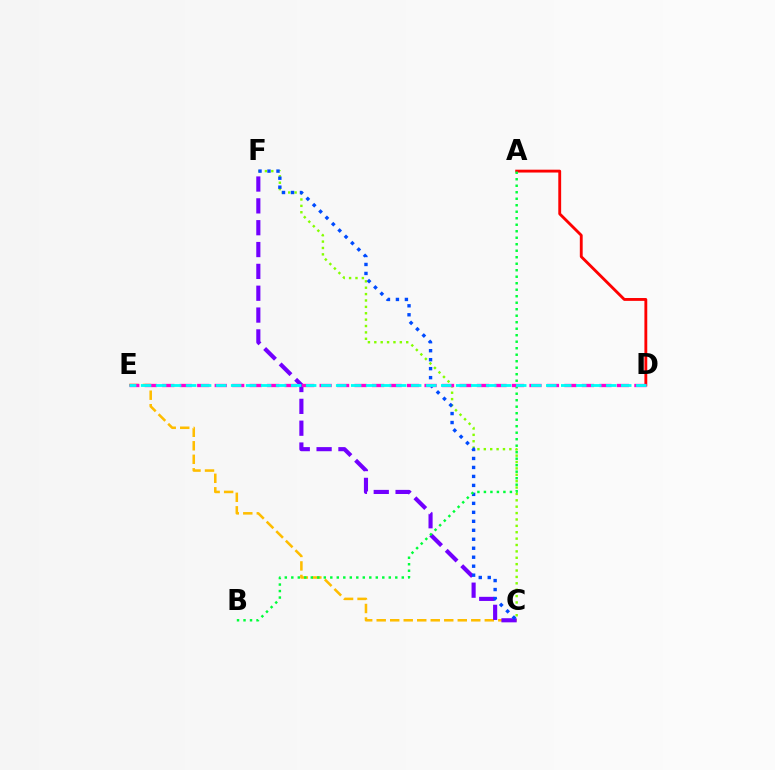{('C', 'F'): [{'color': '#84ff00', 'line_style': 'dotted', 'thickness': 1.73}, {'color': '#7200ff', 'line_style': 'dashed', 'thickness': 2.97}, {'color': '#004bff', 'line_style': 'dotted', 'thickness': 2.44}], ('A', 'D'): [{'color': '#ff0000', 'line_style': 'solid', 'thickness': 2.05}], ('C', 'E'): [{'color': '#ffbd00', 'line_style': 'dashed', 'thickness': 1.84}], ('A', 'B'): [{'color': '#00ff39', 'line_style': 'dotted', 'thickness': 1.77}], ('D', 'E'): [{'color': '#ff00cf', 'line_style': 'dashed', 'thickness': 2.38}, {'color': '#00fff6', 'line_style': 'dashed', 'thickness': 2.04}]}